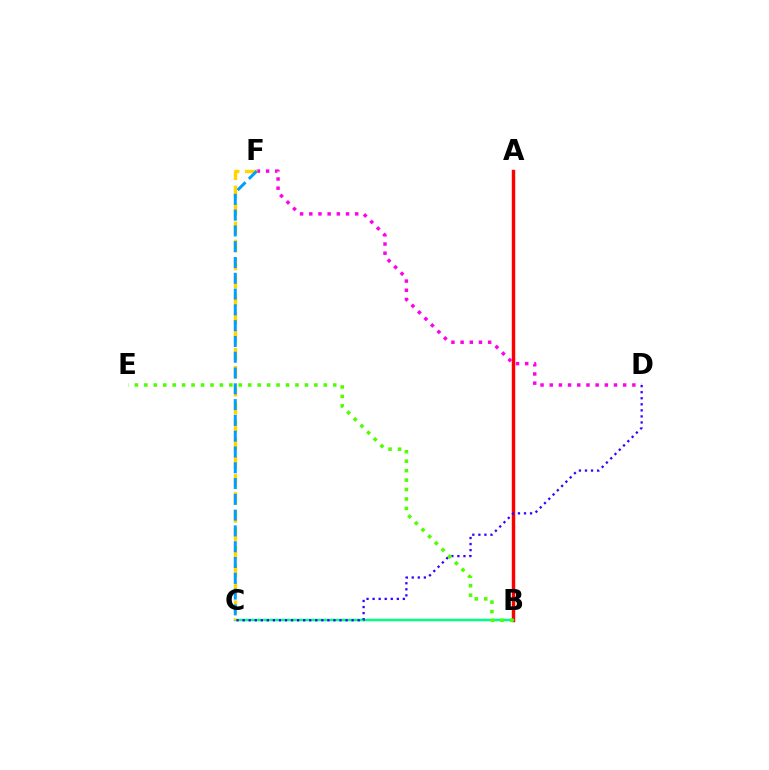{('A', 'B'): [{'color': '#ff0000', 'line_style': 'solid', 'thickness': 2.48}], ('D', 'F'): [{'color': '#ff00ed', 'line_style': 'dotted', 'thickness': 2.49}], ('B', 'C'): [{'color': '#00ff86', 'line_style': 'solid', 'thickness': 1.79}], ('C', 'F'): [{'color': '#ffd500', 'line_style': 'dashed', 'thickness': 2.45}, {'color': '#009eff', 'line_style': 'dashed', 'thickness': 2.14}], ('C', 'D'): [{'color': '#3700ff', 'line_style': 'dotted', 'thickness': 1.64}], ('B', 'E'): [{'color': '#4fff00', 'line_style': 'dotted', 'thickness': 2.57}]}